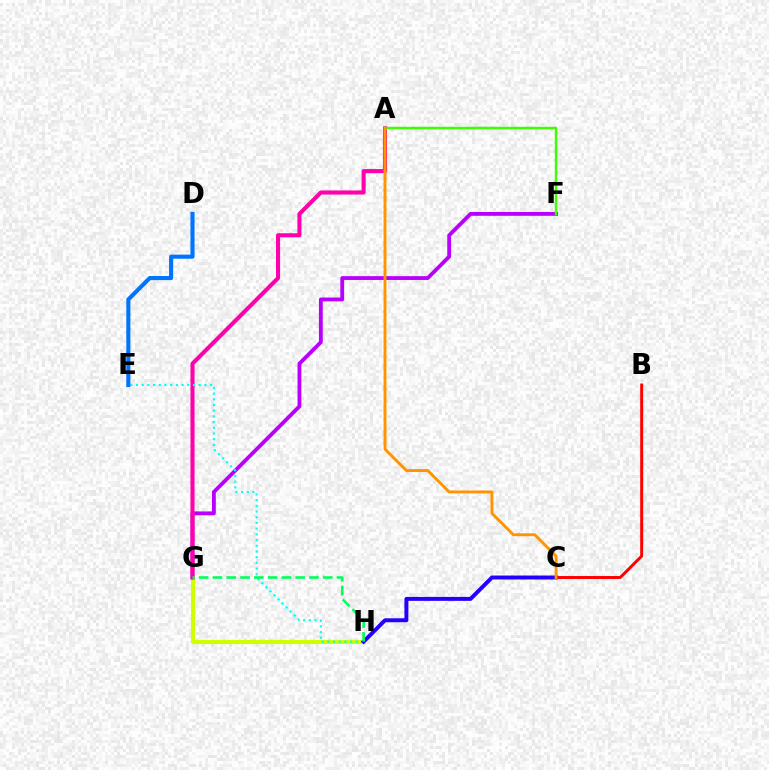{('F', 'G'): [{'color': '#b900ff', 'line_style': 'solid', 'thickness': 2.76}], ('G', 'H'): [{'color': '#d1ff00', 'line_style': 'solid', 'thickness': 2.94}, {'color': '#00ff5c', 'line_style': 'dashed', 'thickness': 1.87}], ('A', 'G'): [{'color': '#ff00ac', 'line_style': 'solid', 'thickness': 2.94}], ('A', 'F'): [{'color': '#3dff00', 'line_style': 'solid', 'thickness': 1.75}], ('B', 'C'): [{'color': '#ff0000', 'line_style': 'solid', 'thickness': 2.12}], ('E', 'H'): [{'color': '#00fff6', 'line_style': 'dotted', 'thickness': 1.55}], ('D', 'E'): [{'color': '#0074ff', 'line_style': 'solid', 'thickness': 2.94}], ('C', 'H'): [{'color': '#2500ff', 'line_style': 'solid', 'thickness': 2.85}], ('A', 'C'): [{'color': '#ff9400', 'line_style': 'solid', 'thickness': 2.09}]}